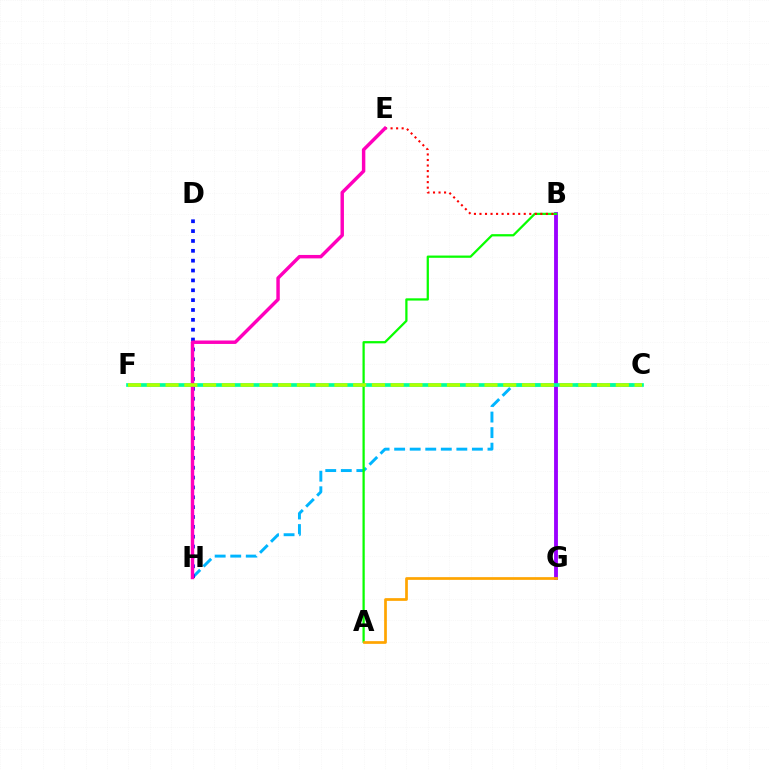{('C', 'H'): [{'color': '#00b5ff', 'line_style': 'dashed', 'thickness': 2.11}], ('B', 'G'): [{'color': '#9b00ff', 'line_style': 'solid', 'thickness': 2.77}], ('D', 'H'): [{'color': '#0010ff', 'line_style': 'dotted', 'thickness': 2.68}], ('A', 'B'): [{'color': '#08ff00', 'line_style': 'solid', 'thickness': 1.62}], ('C', 'F'): [{'color': '#00ff9d', 'line_style': 'solid', 'thickness': 2.66}, {'color': '#b3ff00', 'line_style': 'dashed', 'thickness': 2.55}], ('B', 'E'): [{'color': '#ff0000', 'line_style': 'dotted', 'thickness': 1.5}], ('E', 'H'): [{'color': '#ff00bd', 'line_style': 'solid', 'thickness': 2.48}], ('A', 'G'): [{'color': '#ffa500', 'line_style': 'solid', 'thickness': 1.95}]}